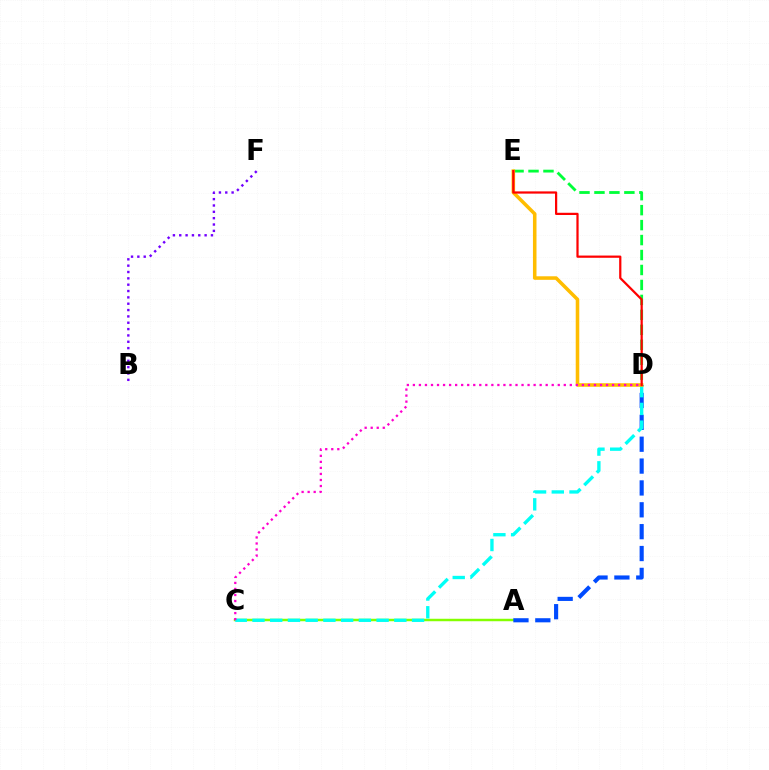{('A', 'C'): [{'color': '#84ff00', 'line_style': 'solid', 'thickness': 1.78}], ('A', 'D'): [{'color': '#004bff', 'line_style': 'dashed', 'thickness': 2.97}], ('D', 'E'): [{'color': '#00ff39', 'line_style': 'dashed', 'thickness': 2.03}, {'color': '#ffbd00', 'line_style': 'solid', 'thickness': 2.55}, {'color': '#ff0000', 'line_style': 'solid', 'thickness': 1.61}], ('C', 'D'): [{'color': '#00fff6', 'line_style': 'dashed', 'thickness': 2.41}, {'color': '#ff00cf', 'line_style': 'dotted', 'thickness': 1.64}], ('B', 'F'): [{'color': '#7200ff', 'line_style': 'dotted', 'thickness': 1.72}]}